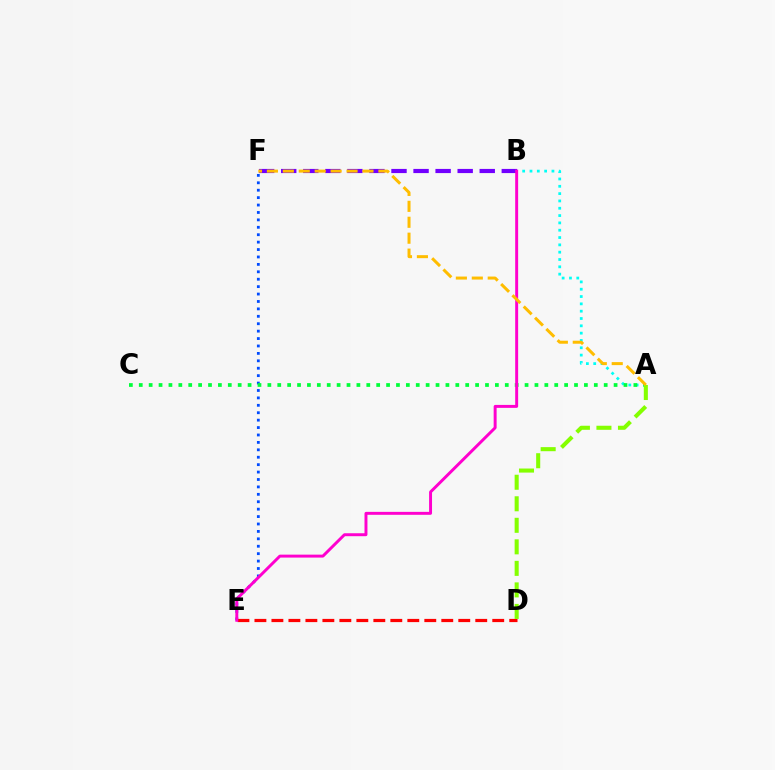{('E', 'F'): [{'color': '#004bff', 'line_style': 'dotted', 'thickness': 2.02}], ('D', 'E'): [{'color': '#ff0000', 'line_style': 'dashed', 'thickness': 2.31}], ('A', 'B'): [{'color': '#00fff6', 'line_style': 'dotted', 'thickness': 1.99}], ('A', 'C'): [{'color': '#00ff39', 'line_style': 'dotted', 'thickness': 2.69}], ('B', 'F'): [{'color': '#7200ff', 'line_style': 'dashed', 'thickness': 3.0}], ('B', 'E'): [{'color': '#ff00cf', 'line_style': 'solid', 'thickness': 2.12}], ('A', 'D'): [{'color': '#84ff00', 'line_style': 'dashed', 'thickness': 2.92}], ('A', 'F'): [{'color': '#ffbd00', 'line_style': 'dashed', 'thickness': 2.16}]}